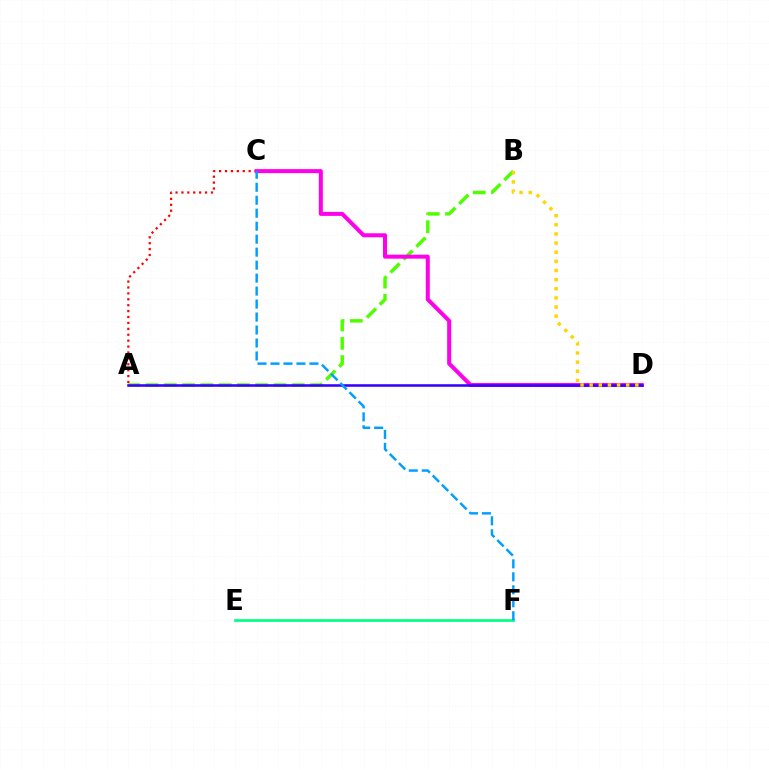{('A', 'C'): [{'color': '#ff0000', 'line_style': 'dotted', 'thickness': 1.6}], ('A', 'B'): [{'color': '#4fff00', 'line_style': 'dashed', 'thickness': 2.48}], ('C', 'D'): [{'color': '#ff00ed', 'line_style': 'solid', 'thickness': 2.89}], ('E', 'F'): [{'color': '#00ff86', 'line_style': 'solid', 'thickness': 1.97}], ('A', 'D'): [{'color': '#3700ff', 'line_style': 'solid', 'thickness': 1.85}], ('C', 'F'): [{'color': '#009eff', 'line_style': 'dashed', 'thickness': 1.76}], ('B', 'D'): [{'color': '#ffd500', 'line_style': 'dotted', 'thickness': 2.48}]}